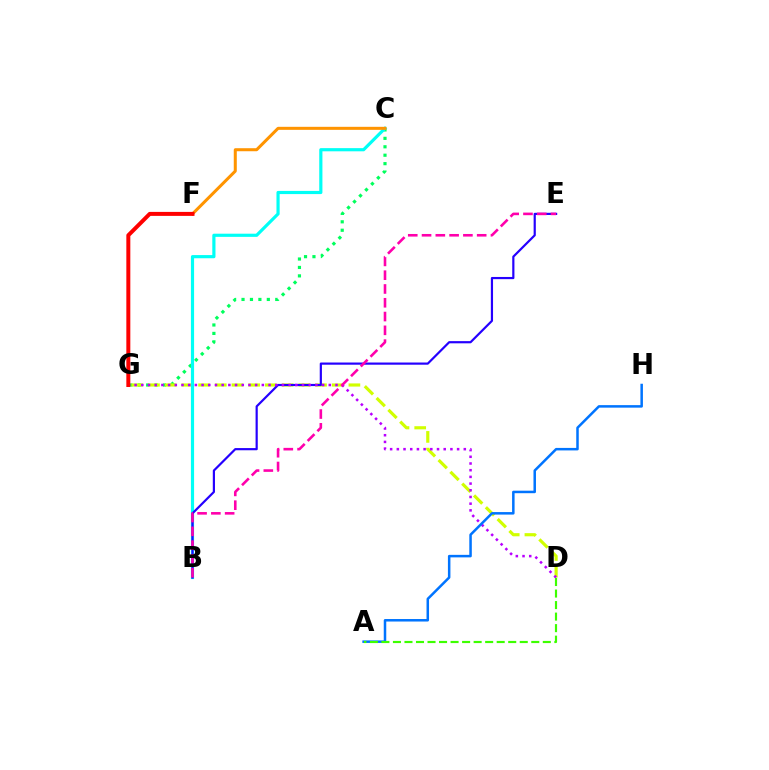{('C', 'G'): [{'color': '#00ff5c', 'line_style': 'dotted', 'thickness': 2.29}], ('D', 'G'): [{'color': '#d1ff00', 'line_style': 'dashed', 'thickness': 2.27}, {'color': '#b900ff', 'line_style': 'dotted', 'thickness': 1.82}], ('B', 'C'): [{'color': '#00fff6', 'line_style': 'solid', 'thickness': 2.29}], ('B', 'E'): [{'color': '#2500ff', 'line_style': 'solid', 'thickness': 1.58}, {'color': '#ff00ac', 'line_style': 'dashed', 'thickness': 1.87}], ('C', 'F'): [{'color': '#ff9400', 'line_style': 'solid', 'thickness': 2.18}], ('A', 'H'): [{'color': '#0074ff', 'line_style': 'solid', 'thickness': 1.81}], ('F', 'G'): [{'color': '#ff0000', 'line_style': 'solid', 'thickness': 2.87}], ('A', 'D'): [{'color': '#3dff00', 'line_style': 'dashed', 'thickness': 1.57}]}